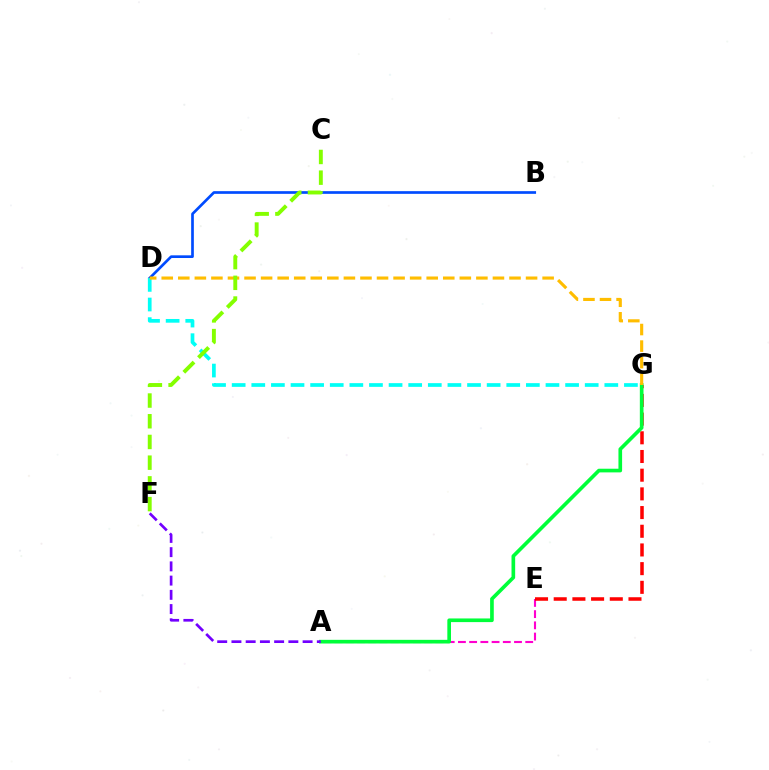{('A', 'E'): [{'color': '#ff00cf', 'line_style': 'dashed', 'thickness': 1.52}], ('E', 'G'): [{'color': '#ff0000', 'line_style': 'dashed', 'thickness': 2.54}], ('B', 'D'): [{'color': '#004bff', 'line_style': 'solid', 'thickness': 1.93}], ('D', 'G'): [{'color': '#00fff6', 'line_style': 'dashed', 'thickness': 2.66}, {'color': '#ffbd00', 'line_style': 'dashed', 'thickness': 2.25}], ('A', 'G'): [{'color': '#00ff39', 'line_style': 'solid', 'thickness': 2.63}], ('A', 'F'): [{'color': '#7200ff', 'line_style': 'dashed', 'thickness': 1.93}], ('C', 'F'): [{'color': '#84ff00', 'line_style': 'dashed', 'thickness': 2.81}]}